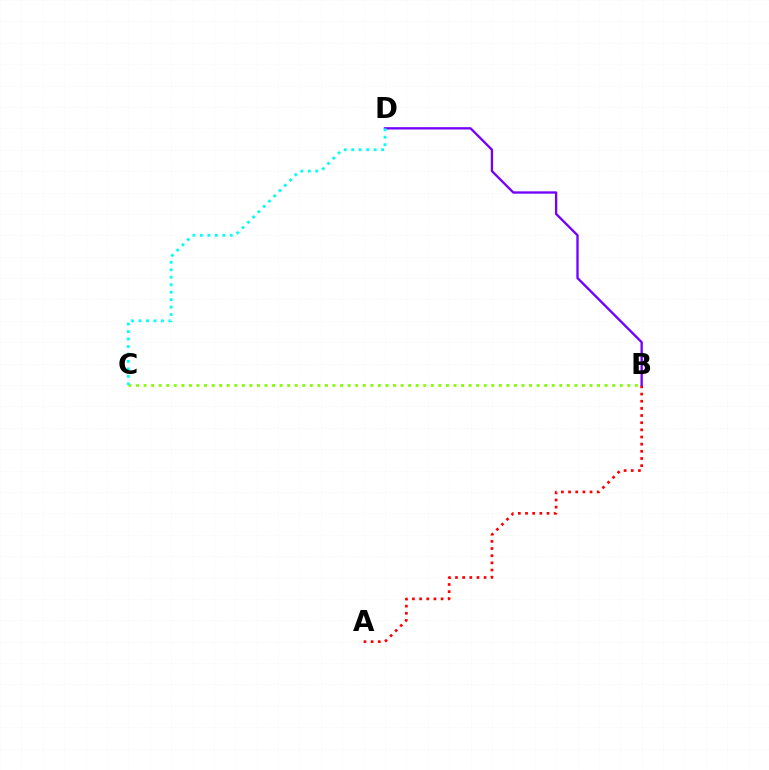{('A', 'B'): [{'color': '#ff0000', 'line_style': 'dotted', 'thickness': 1.94}], ('B', 'D'): [{'color': '#7200ff', 'line_style': 'solid', 'thickness': 1.67}], ('B', 'C'): [{'color': '#84ff00', 'line_style': 'dotted', 'thickness': 2.05}], ('C', 'D'): [{'color': '#00fff6', 'line_style': 'dotted', 'thickness': 2.03}]}